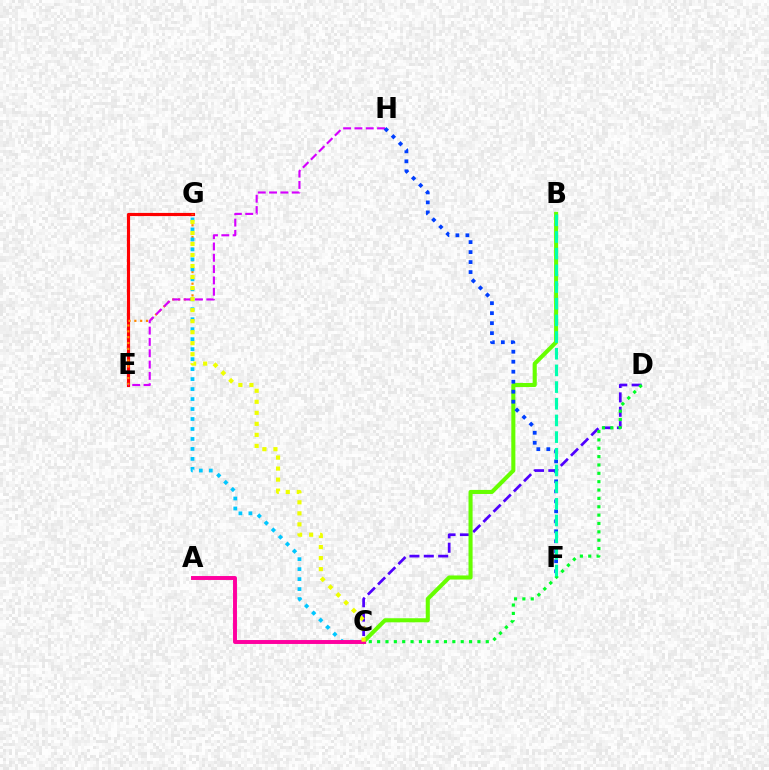{('E', 'G'): [{'color': '#ff0000', 'line_style': 'solid', 'thickness': 2.28}, {'color': '#ff8800', 'line_style': 'dotted', 'thickness': 1.59}], ('E', 'H'): [{'color': '#d600ff', 'line_style': 'dashed', 'thickness': 1.54}], ('C', 'D'): [{'color': '#4f00ff', 'line_style': 'dashed', 'thickness': 1.95}, {'color': '#00ff27', 'line_style': 'dotted', 'thickness': 2.27}], ('C', 'G'): [{'color': '#00c7ff', 'line_style': 'dotted', 'thickness': 2.71}, {'color': '#eeff00', 'line_style': 'dotted', 'thickness': 3.0}], ('B', 'C'): [{'color': '#66ff00', 'line_style': 'solid', 'thickness': 2.93}], ('F', 'H'): [{'color': '#003fff', 'line_style': 'dotted', 'thickness': 2.71}], ('A', 'C'): [{'color': '#ff00a0', 'line_style': 'solid', 'thickness': 2.84}], ('B', 'F'): [{'color': '#00ffaf', 'line_style': 'dashed', 'thickness': 2.27}]}